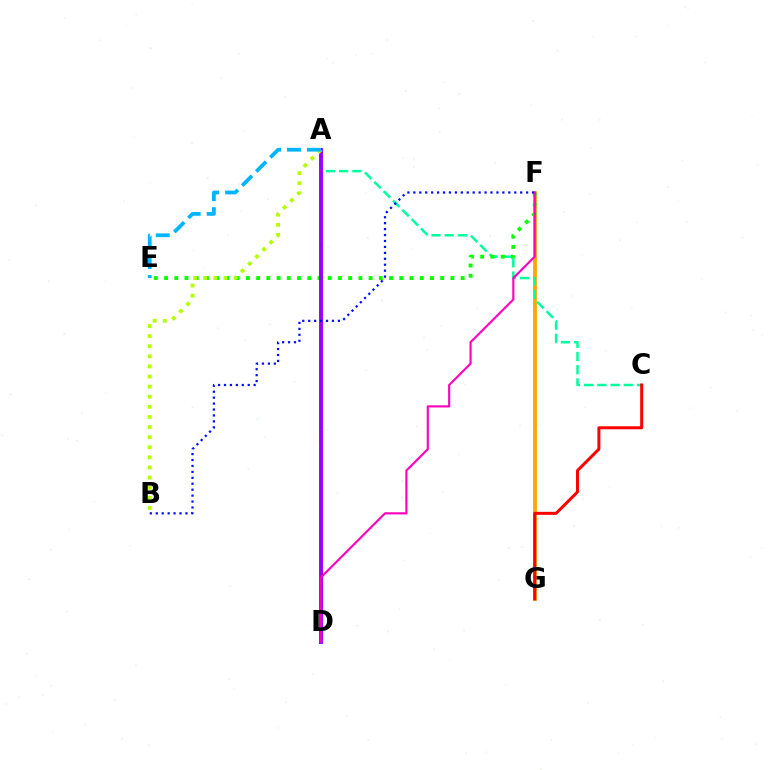{('F', 'G'): [{'color': '#ffa500', 'line_style': 'solid', 'thickness': 2.71}], ('A', 'C'): [{'color': '#00ff9d', 'line_style': 'dashed', 'thickness': 1.79}], ('E', 'F'): [{'color': '#08ff00', 'line_style': 'dotted', 'thickness': 2.78}], ('A', 'D'): [{'color': '#9b00ff', 'line_style': 'solid', 'thickness': 2.82}], ('A', 'B'): [{'color': '#b3ff00', 'line_style': 'dotted', 'thickness': 2.74}], ('D', 'F'): [{'color': '#ff00bd', 'line_style': 'solid', 'thickness': 1.55}], ('B', 'F'): [{'color': '#0010ff', 'line_style': 'dotted', 'thickness': 1.61}], ('A', 'E'): [{'color': '#00b5ff', 'line_style': 'dashed', 'thickness': 2.7}], ('C', 'G'): [{'color': '#ff0000', 'line_style': 'solid', 'thickness': 2.16}]}